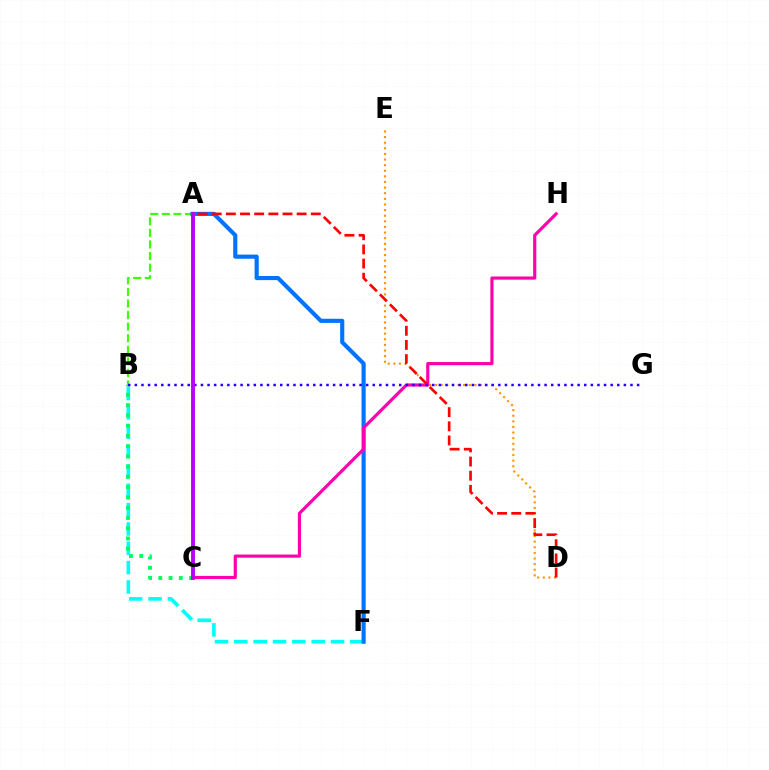{('A', 'B'): [{'color': '#3dff00', 'line_style': 'dashed', 'thickness': 1.57}], ('B', 'F'): [{'color': '#00fff6', 'line_style': 'dashed', 'thickness': 2.63}], ('A', 'F'): [{'color': '#0074ff', 'line_style': 'solid', 'thickness': 2.98}], ('D', 'E'): [{'color': '#ff9400', 'line_style': 'dotted', 'thickness': 1.53}], ('A', 'C'): [{'color': '#d1ff00', 'line_style': 'solid', 'thickness': 2.54}, {'color': '#b900ff', 'line_style': 'solid', 'thickness': 2.78}], ('B', 'C'): [{'color': '#00ff5c', 'line_style': 'dotted', 'thickness': 2.79}], ('C', 'H'): [{'color': '#ff00ac', 'line_style': 'solid', 'thickness': 2.28}], ('B', 'G'): [{'color': '#2500ff', 'line_style': 'dotted', 'thickness': 1.8}], ('A', 'D'): [{'color': '#ff0000', 'line_style': 'dashed', 'thickness': 1.92}]}